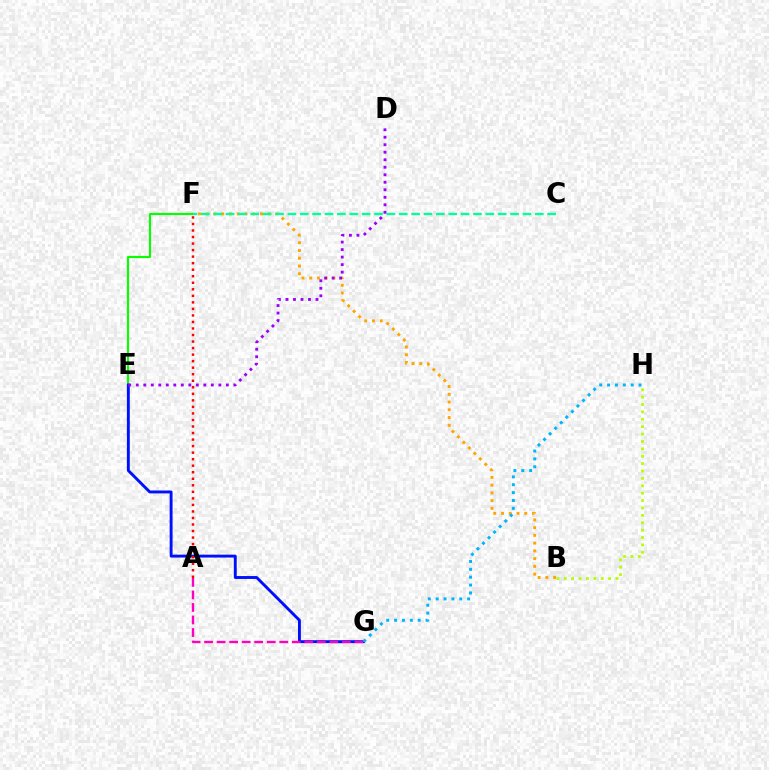{('B', 'F'): [{'color': '#ffa500', 'line_style': 'dotted', 'thickness': 2.11}], ('E', 'F'): [{'color': '#08ff00', 'line_style': 'solid', 'thickness': 1.53}], ('B', 'H'): [{'color': '#b3ff00', 'line_style': 'dotted', 'thickness': 2.01}], ('E', 'G'): [{'color': '#0010ff', 'line_style': 'solid', 'thickness': 2.09}], ('C', 'F'): [{'color': '#00ff9d', 'line_style': 'dashed', 'thickness': 1.68}], ('A', 'G'): [{'color': '#ff00bd', 'line_style': 'dashed', 'thickness': 1.7}], ('G', 'H'): [{'color': '#00b5ff', 'line_style': 'dotted', 'thickness': 2.14}], ('D', 'E'): [{'color': '#9b00ff', 'line_style': 'dotted', 'thickness': 2.04}], ('A', 'F'): [{'color': '#ff0000', 'line_style': 'dotted', 'thickness': 1.78}]}